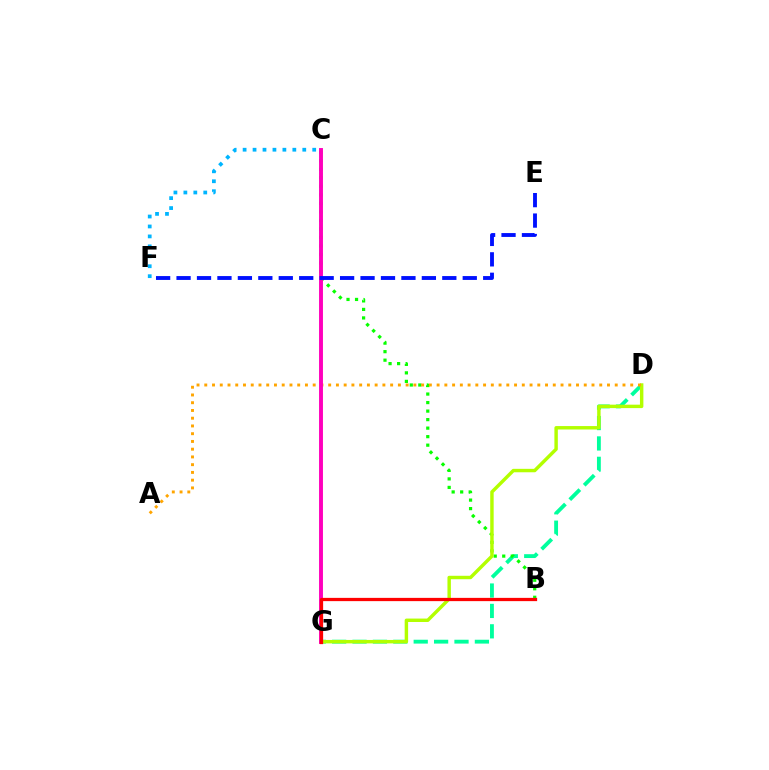{('C', 'F'): [{'color': '#00b5ff', 'line_style': 'dotted', 'thickness': 2.7}], ('D', 'G'): [{'color': '#00ff9d', 'line_style': 'dashed', 'thickness': 2.77}, {'color': '#b3ff00', 'line_style': 'solid', 'thickness': 2.47}], ('B', 'C'): [{'color': '#08ff00', 'line_style': 'dotted', 'thickness': 2.31}], ('A', 'D'): [{'color': '#ffa500', 'line_style': 'dotted', 'thickness': 2.1}], ('C', 'G'): [{'color': '#9b00ff', 'line_style': 'dotted', 'thickness': 1.5}, {'color': '#ff00bd', 'line_style': 'solid', 'thickness': 2.81}], ('E', 'F'): [{'color': '#0010ff', 'line_style': 'dashed', 'thickness': 2.78}], ('B', 'G'): [{'color': '#ff0000', 'line_style': 'solid', 'thickness': 2.34}]}